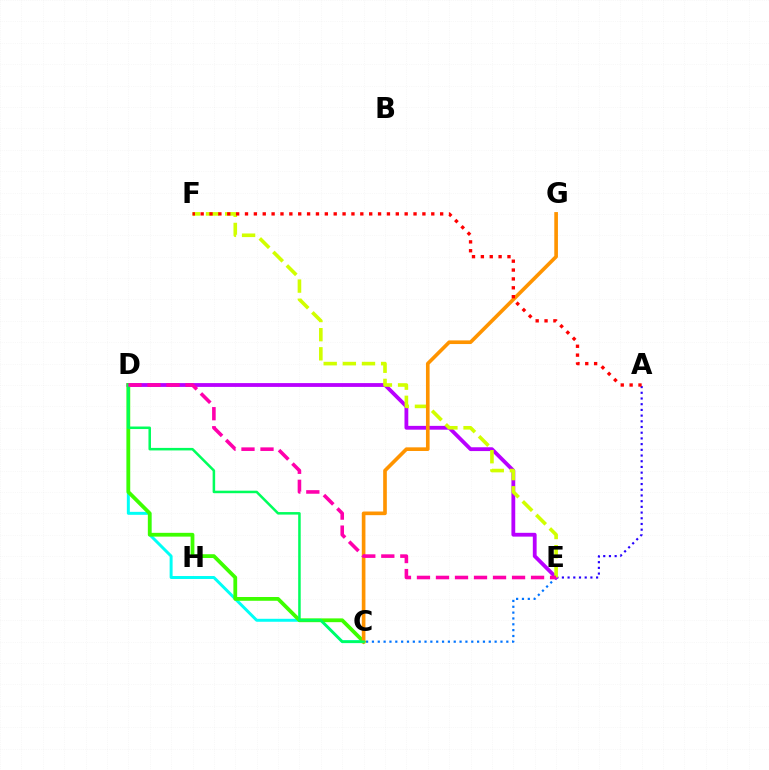{('A', 'E'): [{'color': '#2500ff', 'line_style': 'dotted', 'thickness': 1.55}], ('C', 'E'): [{'color': '#0074ff', 'line_style': 'dotted', 'thickness': 1.59}], ('C', 'D'): [{'color': '#00fff6', 'line_style': 'solid', 'thickness': 2.14}, {'color': '#3dff00', 'line_style': 'solid', 'thickness': 2.72}, {'color': '#00ff5c', 'line_style': 'solid', 'thickness': 1.82}], ('D', 'E'): [{'color': '#b900ff', 'line_style': 'solid', 'thickness': 2.74}, {'color': '#ff00ac', 'line_style': 'dashed', 'thickness': 2.58}], ('E', 'F'): [{'color': '#d1ff00', 'line_style': 'dashed', 'thickness': 2.6}], ('C', 'G'): [{'color': '#ff9400', 'line_style': 'solid', 'thickness': 2.62}], ('A', 'F'): [{'color': '#ff0000', 'line_style': 'dotted', 'thickness': 2.41}]}